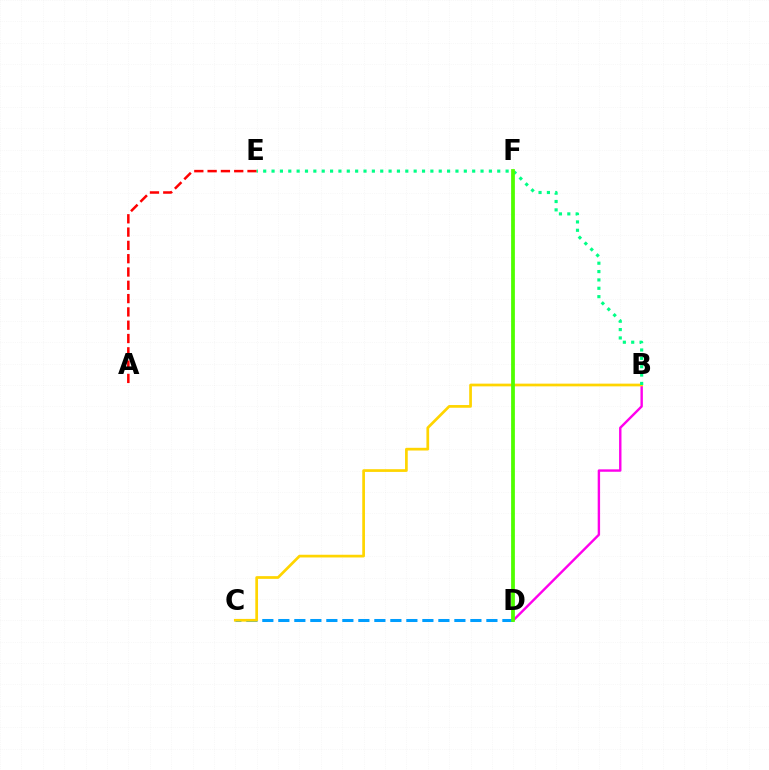{('B', 'D'): [{'color': '#ff00ed', 'line_style': 'solid', 'thickness': 1.73}], ('C', 'D'): [{'color': '#009eff', 'line_style': 'dashed', 'thickness': 2.17}], ('D', 'F'): [{'color': '#3700ff', 'line_style': 'dotted', 'thickness': 1.51}, {'color': '#4fff00', 'line_style': 'solid', 'thickness': 2.71}], ('A', 'E'): [{'color': '#ff0000', 'line_style': 'dashed', 'thickness': 1.81}], ('B', 'C'): [{'color': '#ffd500', 'line_style': 'solid', 'thickness': 1.96}], ('B', 'E'): [{'color': '#00ff86', 'line_style': 'dotted', 'thickness': 2.27}]}